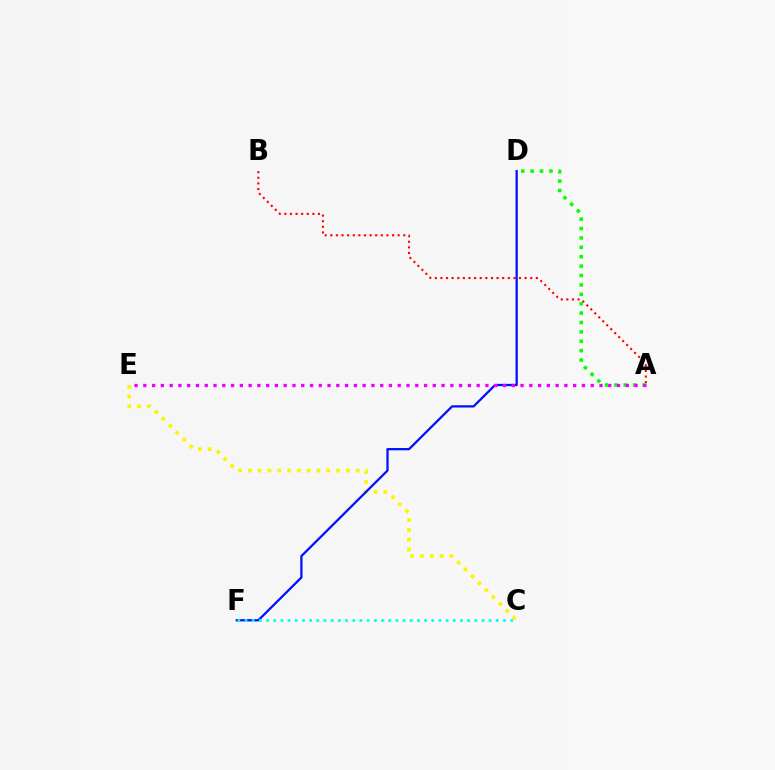{('C', 'E'): [{'color': '#fcf500', 'line_style': 'dotted', 'thickness': 2.66}], ('A', 'B'): [{'color': '#ff0000', 'line_style': 'dotted', 'thickness': 1.53}], ('D', 'F'): [{'color': '#0010ff', 'line_style': 'solid', 'thickness': 1.63}], ('C', 'F'): [{'color': '#00fff6', 'line_style': 'dotted', 'thickness': 1.95}], ('A', 'D'): [{'color': '#08ff00', 'line_style': 'dotted', 'thickness': 2.55}], ('A', 'E'): [{'color': '#ee00ff', 'line_style': 'dotted', 'thickness': 2.38}]}